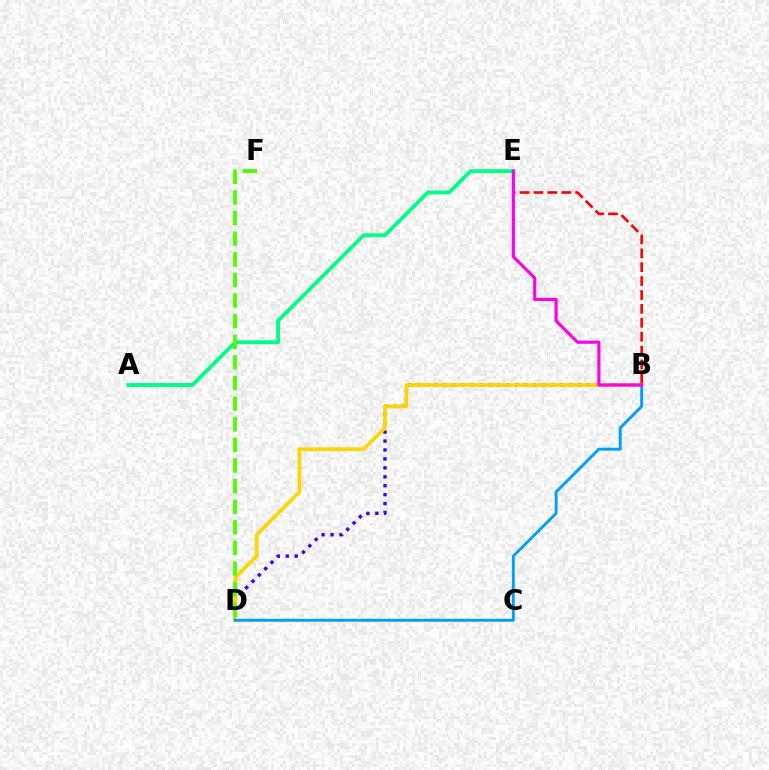{('B', 'D'): [{'color': '#3700ff', 'line_style': 'dotted', 'thickness': 2.43}, {'color': '#ffd500', 'line_style': 'solid', 'thickness': 2.65}, {'color': '#009eff', 'line_style': 'solid', 'thickness': 2.08}], ('A', 'E'): [{'color': '#00ff86', 'line_style': 'solid', 'thickness': 2.79}], ('B', 'E'): [{'color': '#ff0000', 'line_style': 'dashed', 'thickness': 1.89}, {'color': '#ff00ed', 'line_style': 'solid', 'thickness': 2.27}], ('D', 'F'): [{'color': '#4fff00', 'line_style': 'dashed', 'thickness': 2.8}]}